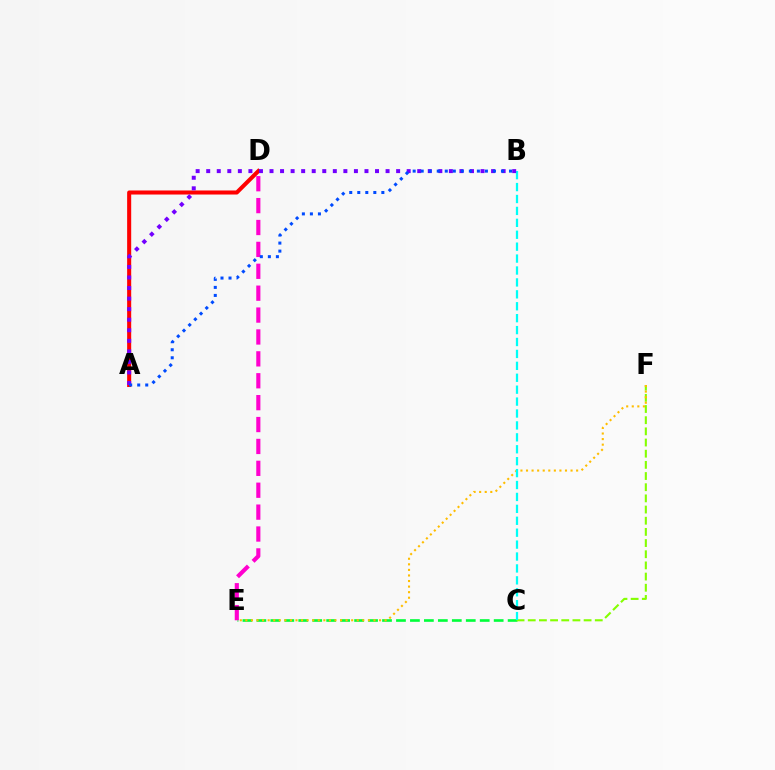{('C', 'E'): [{'color': '#00ff39', 'line_style': 'dashed', 'thickness': 1.9}], ('C', 'F'): [{'color': '#84ff00', 'line_style': 'dashed', 'thickness': 1.52}], ('E', 'F'): [{'color': '#ffbd00', 'line_style': 'dotted', 'thickness': 1.51}], ('A', 'D'): [{'color': '#ff0000', 'line_style': 'solid', 'thickness': 2.91}], ('D', 'E'): [{'color': '#ff00cf', 'line_style': 'dashed', 'thickness': 2.97}], ('B', 'C'): [{'color': '#00fff6', 'line_style': 'dashed', 'thickness': 1.62}], ('A', 'B'): [{'color': '#7200ff', 'line_style': 'dotted', 'thickness': 2.87}, {'color': '#004bff', 'line_style': 'dotted', 'thickness': 2.18}]}